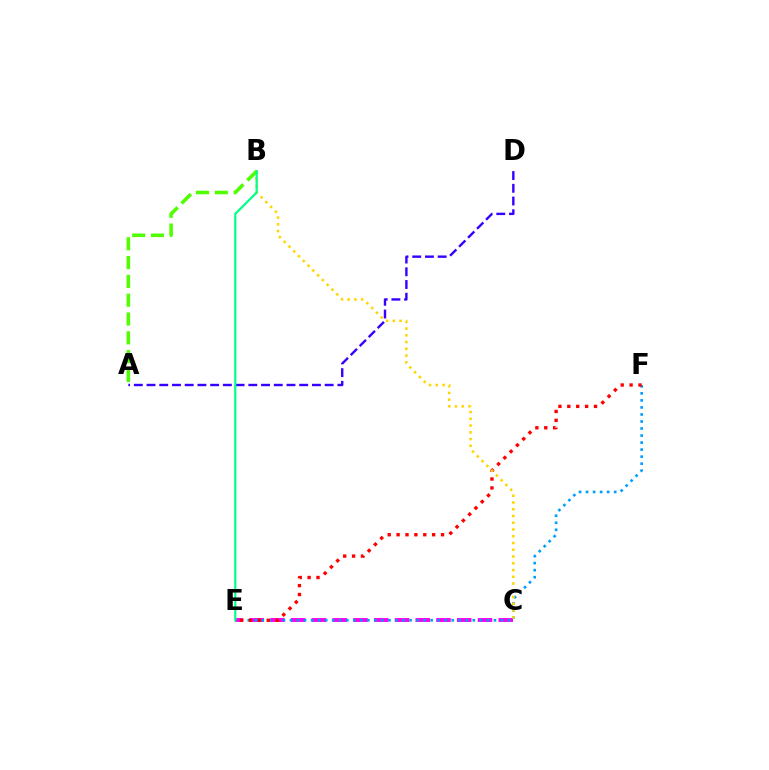{('C', 'E'): [{'color': '#ff00ed', 'line_style': 'dashed', 'thickness': 2.82}], ('E', 'F'): [{'color': '#009eff', 'line_style': 'dotted', 'thickness': 1.91}, {'color': '#ff0000', 'line_style': 'dotted', 'thickness': 2.42}], ('B', 'C'): [{'color': '#ffd500', 'line_style': 'dotted', 'thickness': 1.84}], ('A', 'B'): [{'color': '#4fff00', 'line_style': 'dashed', 'thickness': 2.56}], ('A', 'D'): [{'color': '#3700ff', 'line_style': 'dashed', 'thickness': 1.73}], ('B', 'E'): [{'color': '#00ff86', 'line_style': 'solid', 'thickness': 1.57}]}